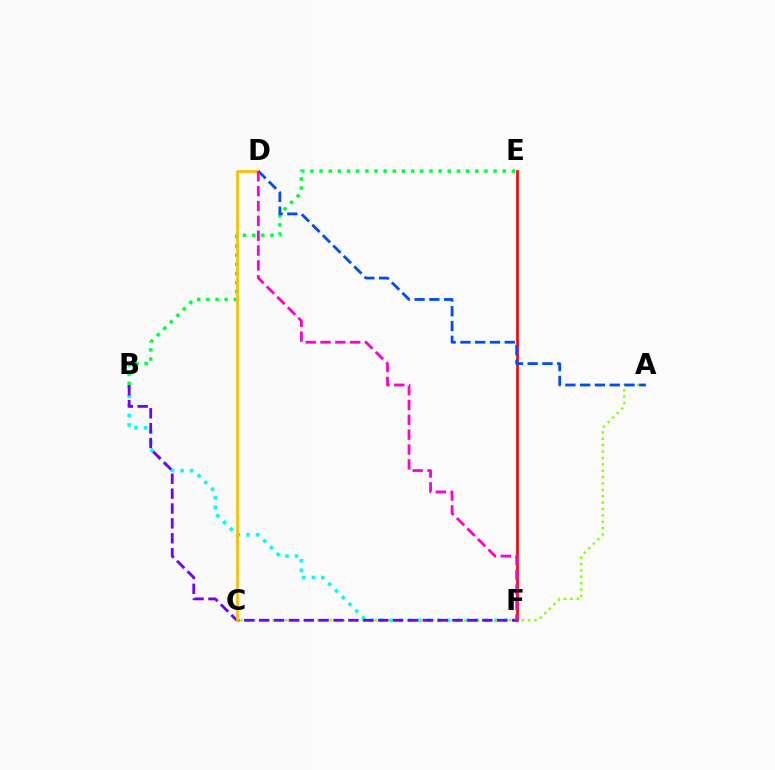{('B', 'F'): [{'color': '#00fff6', 'line_style': 'dotted', 'thickness': 2.59}, {'color': '#7200ff', 'line_style': 'dashed', 'thickness': 2.02}], ('A', 'C'): [{'color': '#84ff00', 'line_style': 'dotted', 'thickness': 1.74}], ('E', 'F'): [{'color': '#ff0000', 'line_style': 'solid', 'thickness': 1.92}], ('B', 'E'): [{'color': '#00ff39', 'line_style': 'dotted', 'thickness': 2.49}], ('C', 'D'): [{'color': '#ffbd00', 'line_style': 'solid', 'thickness': 1.95}], ('A', 'D'): [{'color': '#004bff', 'line_style': 'dashed', 'thickness': 2.01}], ('D', 'F'): [{'color': '#ff00cf', 'line_style': 'dashed', 'thickness': 2.02}]}